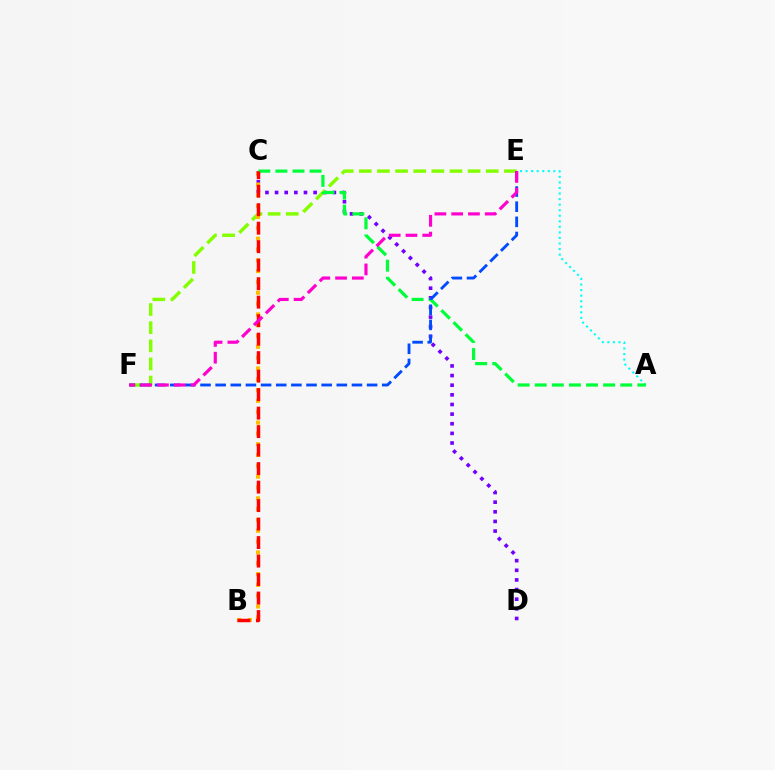{('A', 'E'): [{'color': '#00fff6', 'line_style': 'dotted', 'thickness': 1.51}], ('C', 'D'): [{'color': '#7200ff', 'line_style': 'dotted', 'thickness': 2.62}], ('E', 'F'): [{'color': '#84ff00', 'line_style': 'dashed', 'thickness': 2.46}, {'color': '#004bff', 'line_style': 'dashed', 'thickness': 2.06}, {'color': '#ff00cf', 'line_style': 'dashed', 'thickness': 2.28}], ('A', 'C'): [{'color': '#00ff39', 'line_style': 'dashed', 'thickness': 2.32}], ('B', 'C'): [{'color': '#ffbd00', 'line_style': 'dotted', 'thickness': 2.94}, {'color': '#ff0000', 'line_style': 'dashed', 'thickness': 2.51}]}